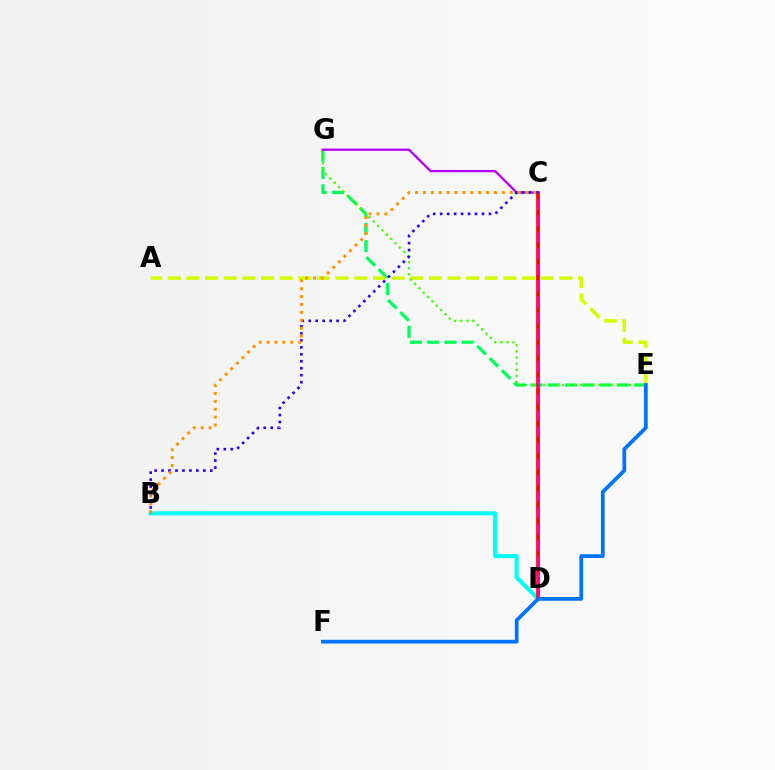{('E', 'G'): [{'color': '#00ff5c', 'line_style': 'dashed', 'thickness': 2.35}, {'color': '#3dff00', 'line_style': 'dotted', 'thickness': 1.66}], ('B', 'D'): [{'color': '#00fff6', 'line_style': 'solid', 'thickness': 2.94}], ('A', 'E'): [{'color': '#d1ff00', 'line_style': 'dashed', 'thickness': 2.53}], ('C', 'D'): [{'color': '#ff0000', 'line_style': 'solid', 'thickness': 2.64}, {'color': '#ff00ac', 'line_style': 'dashed', 'thickness': 2.2}], ('C', 'G'): [{'color': '#b900ff', 'line_style': 'solid', 'thickness': 1.67}], ('B', 'C'): [{'color': '#2500ff', 'line_style': 'dotted', 'thickness': 1.89}, {'color': '#ff9400', 'line_style': 'dotted', 'thickness': 2.14}], ('E', 'F'): [{'color': '#0074ff', 'line_style': 'solid', 'thickness': 2.7}]}